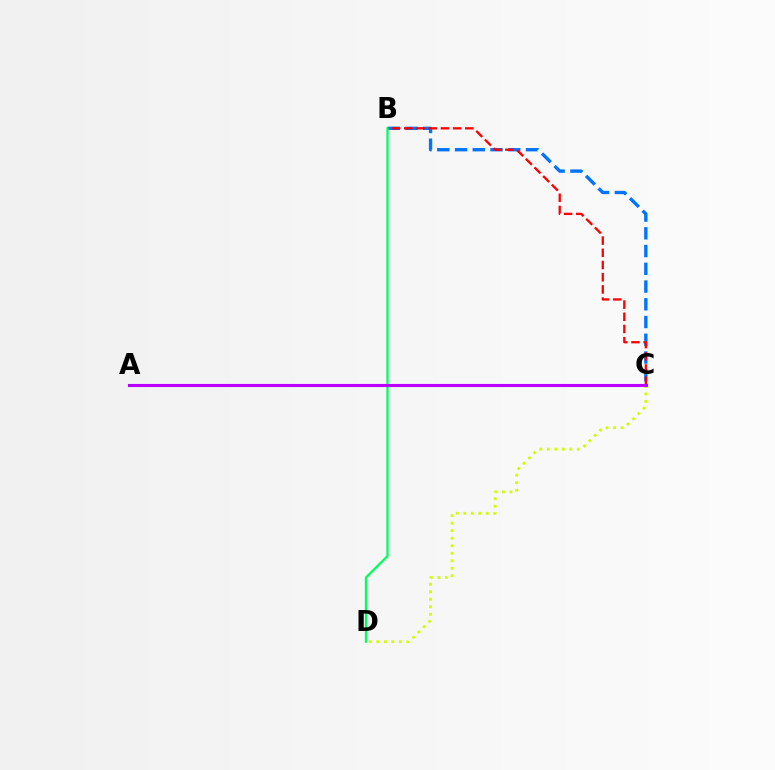{('C', 'D'): [{'color': '#d1ff00', 'line_style': 'dotted', 'thickness': 2.04}], ('B', 'C'): [{'color': '#0074ff', 'line_style': 'dashed', 'thickness': 2.41}, {'color': '#ff0000', 'line_style': 'dashed', 'thickness': 1.66}], ('B', 'D'): [{'color': '#00ff5c', 'line_style': 'solid', 'thickness': 1.63}], ('A', 'C'): [{'color': '#b900ff', 'line_style': 'solid', 'thickness': 2.24}]}